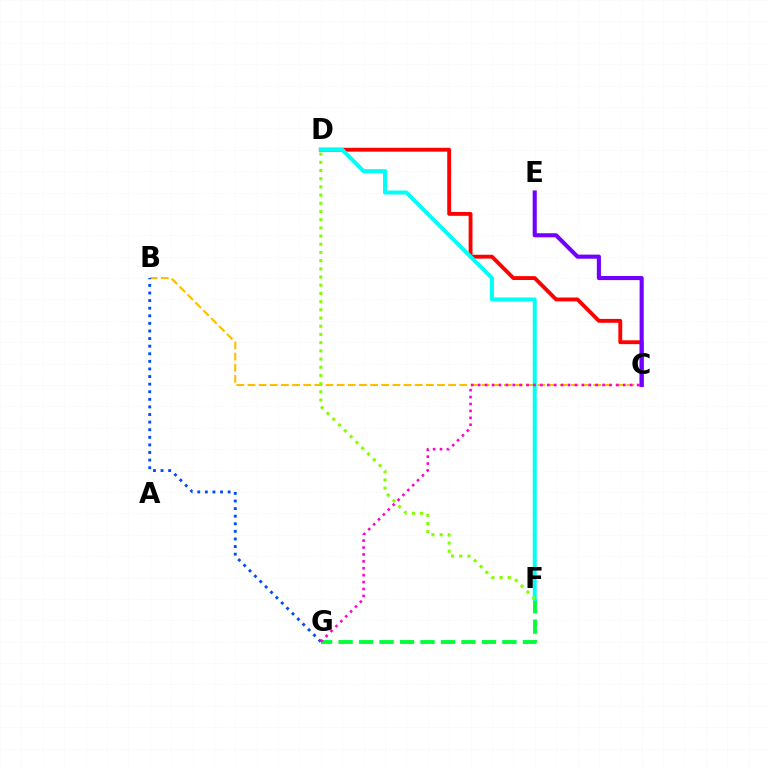{('B', 'C'): [{'color': '#ffbd00', 'line_style': 'dashed', 'thickness': 1.51}], ('C', 'D'): [{'color': '#ff0000', 'line_style': 'solid', 'thickness': 2.78}], ('F', 'G'): [{'color': '#00ff39', 'line_style': 'dashed', 'thickness': 2.78}], ('D', 'F'): [{'color': '#00fff6', 'line_style': 'solid', 'thickness': 2.86}, {'color': '#84ff00', 'line_style': 'dotted', 'thickness': 2.23}], ('B', 'G'): [{'color': '#004bff', 'line_style': 'dotted', 'thickness': 2.06}], ('C', 'G'): [{'color': '#ff00cf', 'line_style': 'dotted', 'thickness': 1.88}], ('C', 'E'): [{'color': '#7200ff', 'line_style': 'solid', 'thickness': 2.95}]}